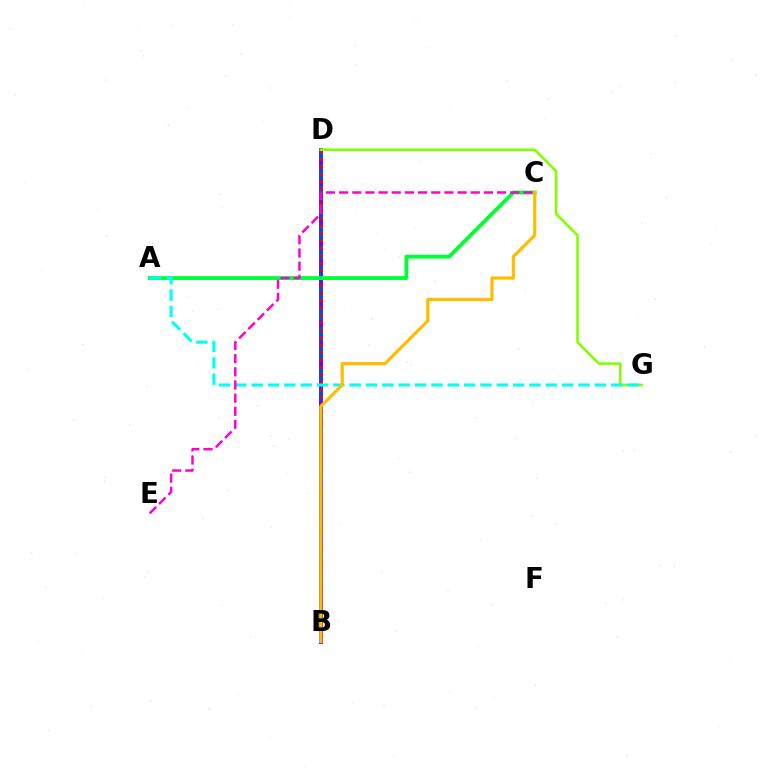{('B', 'D'): [{'color': '#7200ff', 'line_style': 'solid', 'thickness': 2.84}, {'color': '#004bff', 'line_style': 'dashed', 'thickness': 2.73}, {'color': '#ff0000', 'line_style': 'dotted', 'thickness': 2.02}], ('D', 'G'): [{'color': '#84ff00', 'line_style': 'solid', 'thickness': 1.87}], ('A', 'C'): [{'color': '#00ff39', 'line_style': 'solid', 'thickness': 2.76}], ('A', 'G'): [{'color': '#00fff6', 'line_style': 'dashed', 'thickness': 2.22}], ('C', 'E'): [{'color': '#ff00cf', 'line_style': 'dashed', 'thickness': 1.79}], ('B', 'C'): [{'color': '#ffbd00', 'line_style': 'solid', 'thickness': 2.29}]}